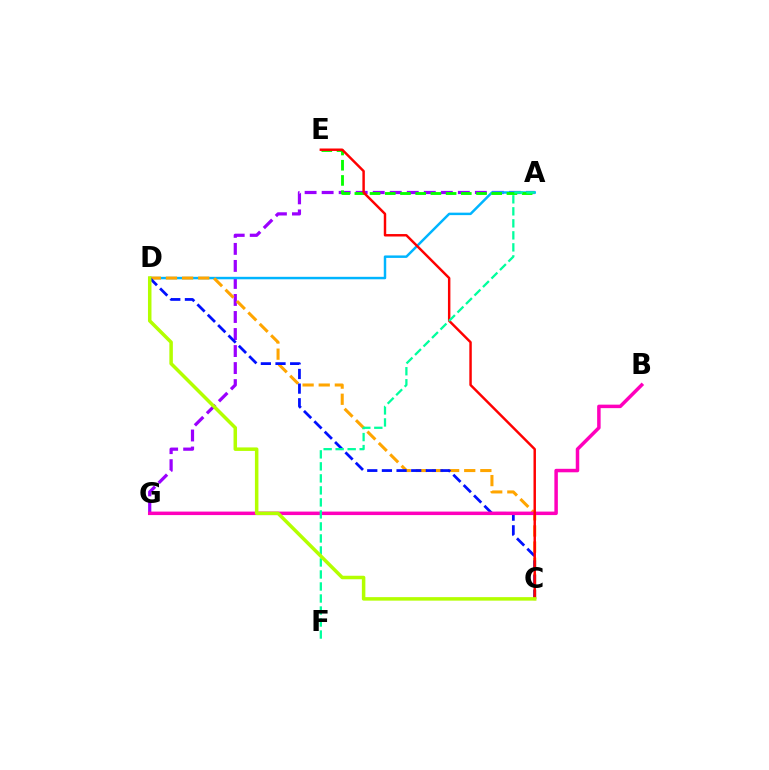{('A', 'G'): [{'color': '#9b00ff', 'line_style': 'dashed', 'thickness': 2.31}], ('A', 'D'): [{'color': '#00b5ff', 'line_style': 'solid', 'thickness': 1.78}], ('C', 'D'): [{'color': '#ffa500', 'line_style': 'dashed', 'thickness': 2.19}, {'color': '#0010ff', 'line_style': 'dashed', 'thickness': 1.99}, {'color': '#b3ff00', 'line_style': 'solid', 'thickness': 2.52}], ('A', 'E'): [{'color': '#08ff00', 'line_style': 'dashed', 'thickness': 2.07}], ('B', 'G'): [{'color': '#ff00bd', 'line_style': 'solid', 'thickness': 2.51}], ('C', 'E'): [{'color': '#ff0000', 'line_style': 'solid', 'thickness': 1.77}], ('A', 'F'): [{'color': '#00ff9d', 'line_style': 'dashed', 'thickness': 1.63}]}